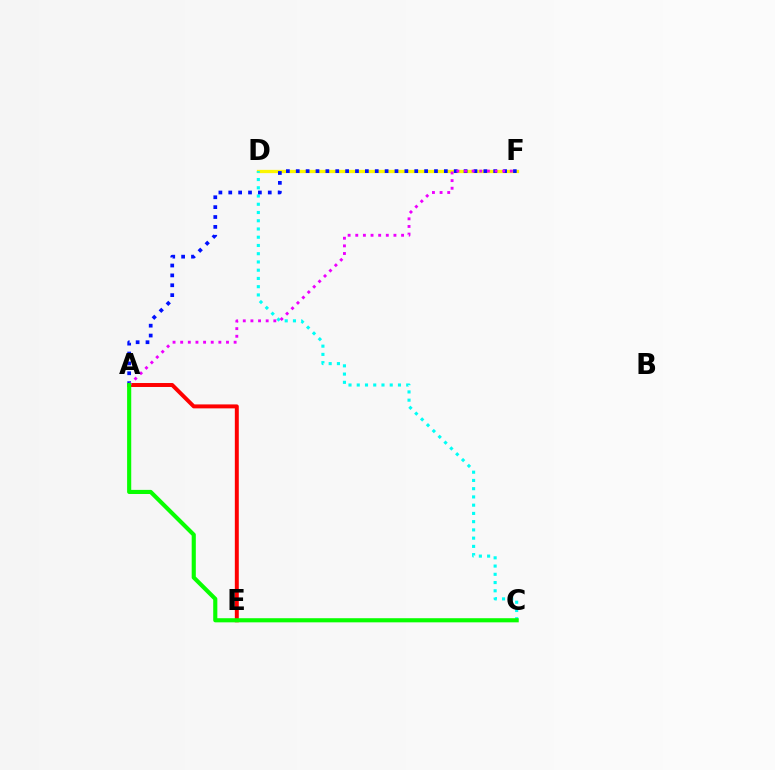{('D', 'F'): [{'color': '#fcf500', 'line_style': 'solid', 'thickness': 2.36}], ('C', 'D'): [{'color': '#00fff6', 'line_style': 'dotted', 'thickness': 2.24}], ('A', 'E'): [{'color': '#ff0000', 'line_style': 'solid', 'thickness': 2.85}], ('A', 'F'): [{'color': '#0010ff', 'line_style': 'dotted', 'thickness': 2.68}, {'color': '#ee00ff', 'line_style': 'dotted', 'thickness': 2.07}], ('A', 'C'): [{'color': '#08ff00', 'line_style': 'solid', 'thickness': 2.97}]}